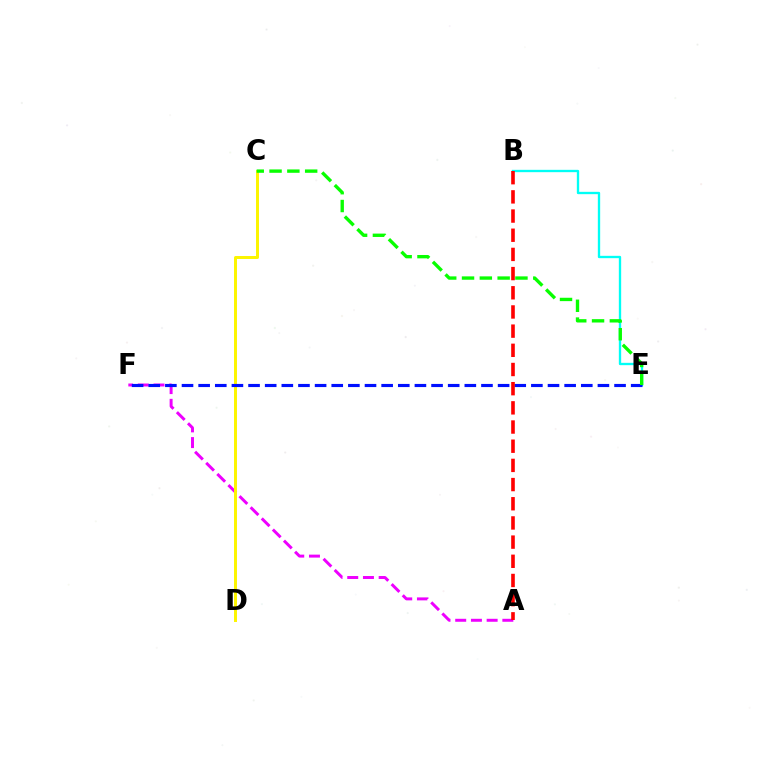{('A', 'F'): [{'color': '#ee00ff', 'line_style': 'dashed', 'thickness': 2.13}], ('B', 'E'): [{'color': '#00fff6', 'line_style': 'solid', 'thickness': 1.68}], ('C', 'D'): [{'color': '#fcf500', 'line_style': 'solid', 'thickness': 2.14}], ('E', 'F'): [{'color': '#0010ff', 'line_style': 'dashed', 'thickness': 2.26}], ('A', 'B'): [{'color': '#ff0000', 'line_style': 'dashed', 'thickness': 2.61}], ('C', 'E'): [{'color': '#08ff00', 'line_style': 'dashed', 'thickness': 2.42}]}